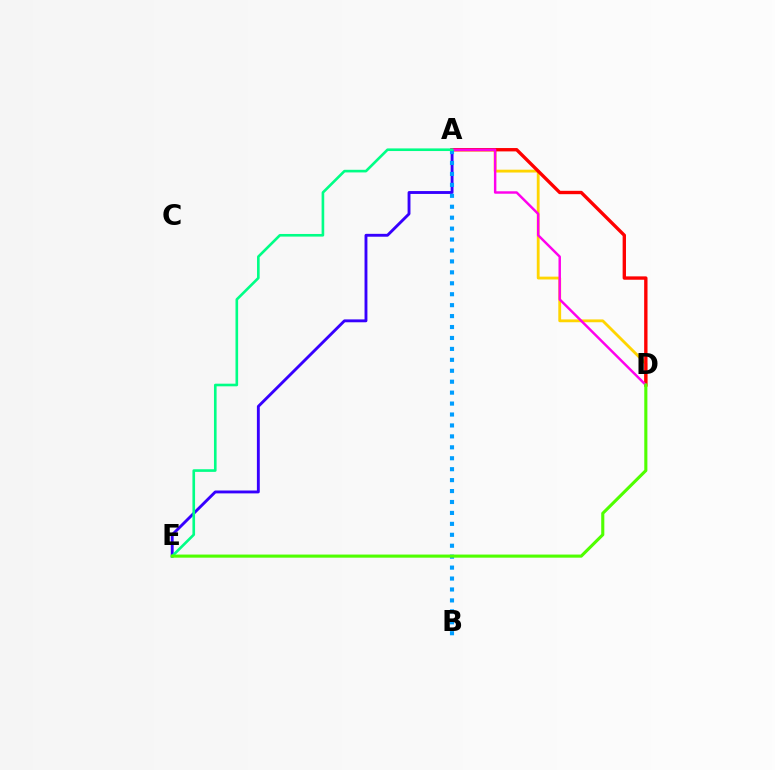{('A', 'E'): [{'color': '#3700ff', 'line_style': 'solid', 'thickness': 2.07}, {'color': '#00ff86', 'line_style': 'solid', 'thickness': 1.89}], ('A', 'D'): [{'color': '#ffd500', 'line_style': 'solid', 'thickness': 2.03}, {'color': '#ff0000', 'line_style': 'solid', 'thickness': 2.42}, {'color': '#ff00ed', 'line_style': 'solid', 'thickness': 1.77}], ('A', 'B'): [{'color': '#009eff', 'line_style': 'dotted', 'thickness': 2.97}], ('D', 'E'): [{'color': '#4fff00', 'line_style': 'solid', 'thickness': 2.23}]}